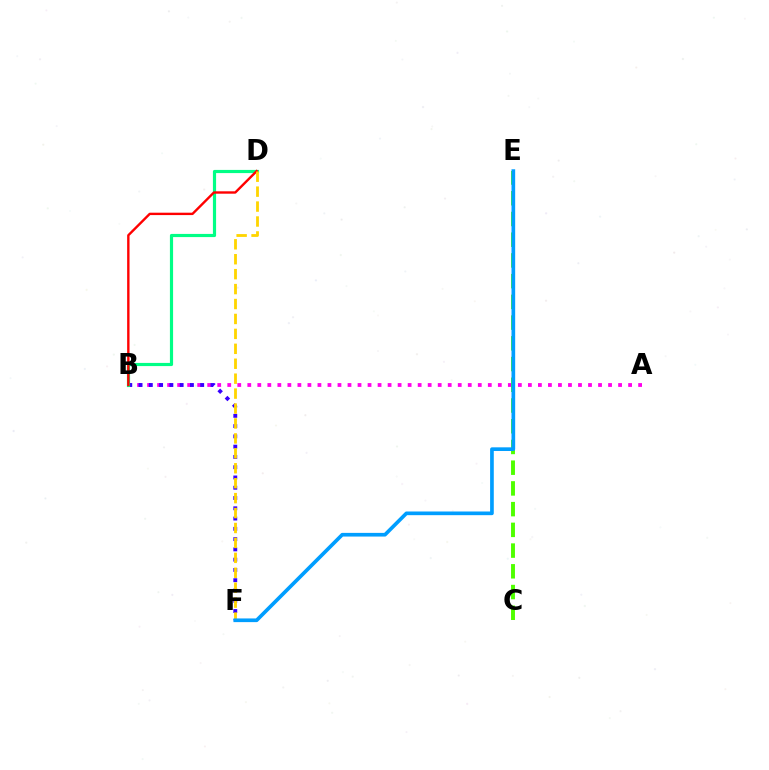{('A', 'B'): [{'color': '#ff00ed', 'line_style': 'dotted', 'thickness': 2.72}], ('B', 'F'): [{'color': '#3700ff', 'line_style': 'dotted', 'thickness': 2.79}], ('B', 'D'): [{'color': '#00ff86', 'line_style': 'solid', 'thickness': 2.29}, {'color': '#ff0000', 'line_style': 'solid', 'thickness': 1.72}], ('C', 'E'): [{'color': '#4fff00', 'line_style': 'dashed', 'thickness': 2.82}], ('D', 'F'): [{'color': '#ffd500', 'line_style': 'dashed', 'thickness': 2.03}], ('E', 'F'): [{'color': '#009eff', 'line_style': 'solid', 'thickness': 2.65}]}